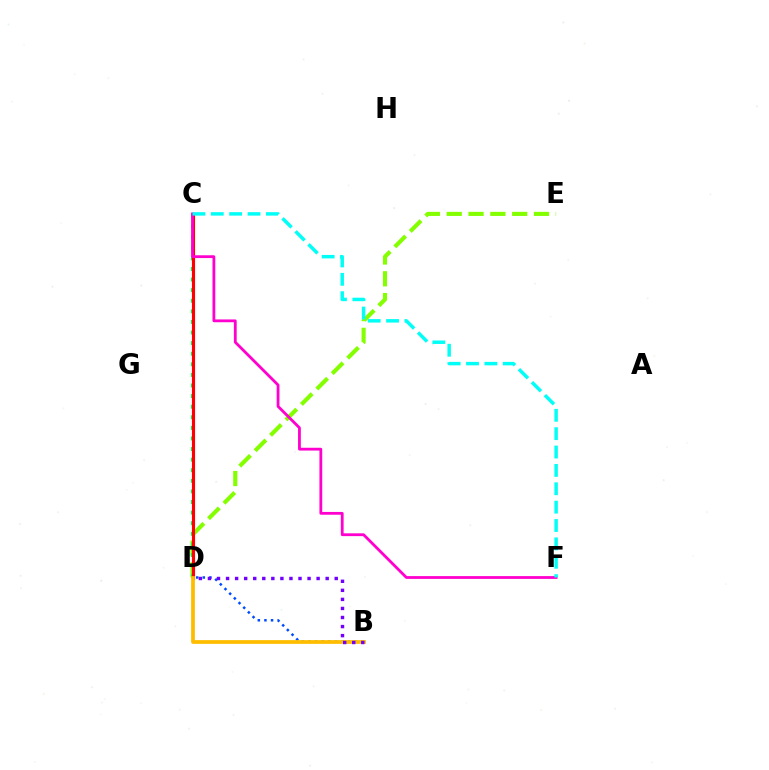{('D', 'E'): [{'color': '#84ff00', 'line_style': 'dashed', 'thickness': 2.96}], ('C', 'D'): [{'color': '#00ff39', 'line_style': 'dotted', 'thickness': 2.88}, {'color': '#ff0000', 'line_style': 'solid', 'thickness': 2.25}], ('B', 'D'): [{'color': '#004bff', 'line_style': 'dotted', 'thickness': 1.8}, {'color': '#ffbd00', 'line_style': 'solid', 'thickness': 2.7}, {'color': '#7200ff', 'line_style': 'dotted', 'thickness': 2.46}], ('C', 'F'): [{'color': '#ff00cf', 'line_style': 'solid', 'thickness': 2.02}, {'color': '#00fff6', 'line_style': 'dashed', 'thickness': 2.5}]}